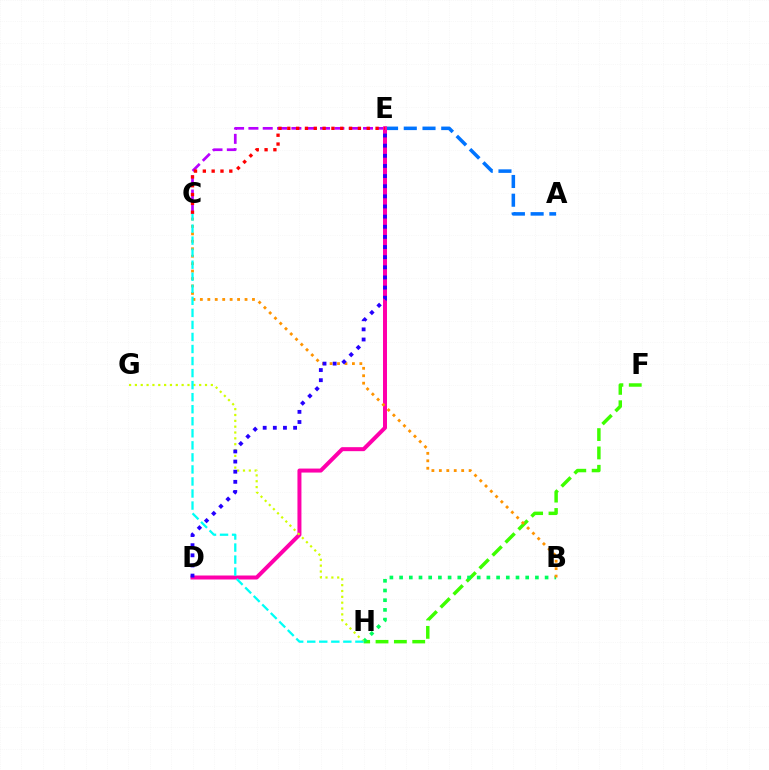{('C', 'E'): [{'color': '#b900ff', 'line_style': 'dashed', 'thickness': 1.95}, {'color': '#ff0000', 'line_style': 'dotted', 'thickness': 2.4}], ('A', 'E'): [{'color': '#0074ff', 'line_style': 'dashed', 'thickness': 2.55}], ('D', 'E'): [{'color': '#ff00ac', 'line_style': 'solid', 'thickness': 2.88}, {'color': '#2500ff', 'line_style': 'dotted', 'thickness': 2.75}], ('F', 'H'): [{'color': '#3dff00', 'line_style': 'dashed', 'thickness': 2.49}], ('B', 'H'): [{'color': '#00ff5c', 'line_style': 'dotted', 'thickness': 2.64}], ('B', 'C'): [{'color': '#ff9400', 'line_style': 'dotted', 'thickness': 2.02}], ('G', 'H'): [{'color': '#d1ff00', 'line_style': 'dotted', 'thickness': 1.59}], ('C', 'H'): [{'color': '#00fff6', 'line_style': 'dashed', 'thickness': 1.64}]}